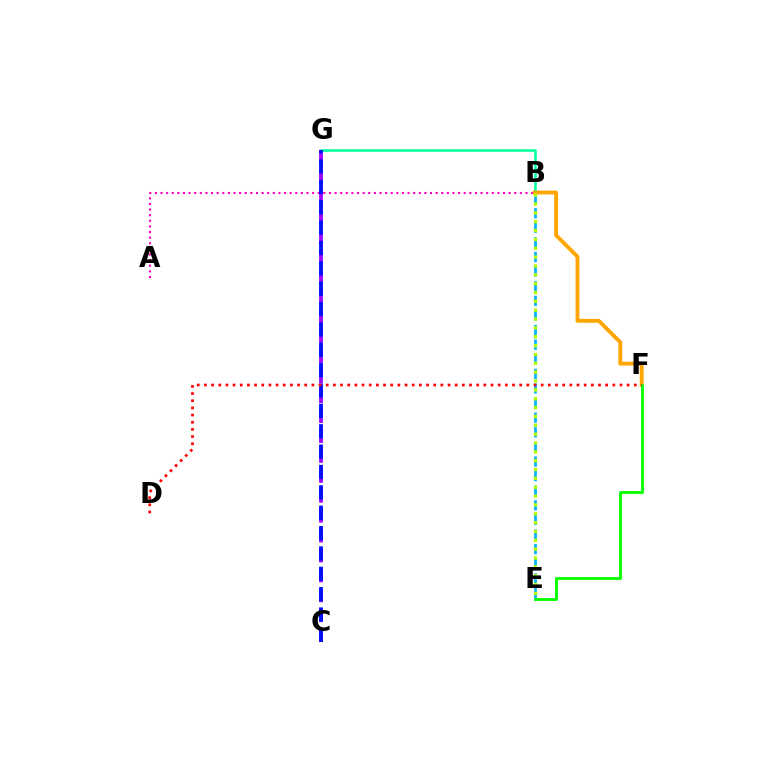{('C', 'G'): [{'color': '#9b00ff', 'line_style': 'dashed', 'thickness': 2.7}, {'color': '#0010ff', 'line_style': 'dashed', 'thickness': 2.77}], ('B', 'G'): [{'color': '#00ff9d', 'line_style': 'solid', 'thickness': 1.86}], ('A', 'B'): [{'color': '#ff00bd', 'line_style': 'dotted', 'thickness': 1.53}], ('B', 'E'): [{'color': '#00b5ff', 'line_style': 'dashed', 'thickness': 1.98}, {'color': '#b3ff00', 'line_style': 'dotted', 'thickness': 2.4}], ('B', 'F'): [{'color': '#ffa500', 'line_style': 'solid', 'thickness': 2.77}], ('E', 'F'): [{'color': '#08ff00', 'line_style': 'solid', 'thickness': 2.07}], ('D', 'F'): [{'color': '#ff0000', 'line_style': 'dotted', 'thickness': 1.95}]}